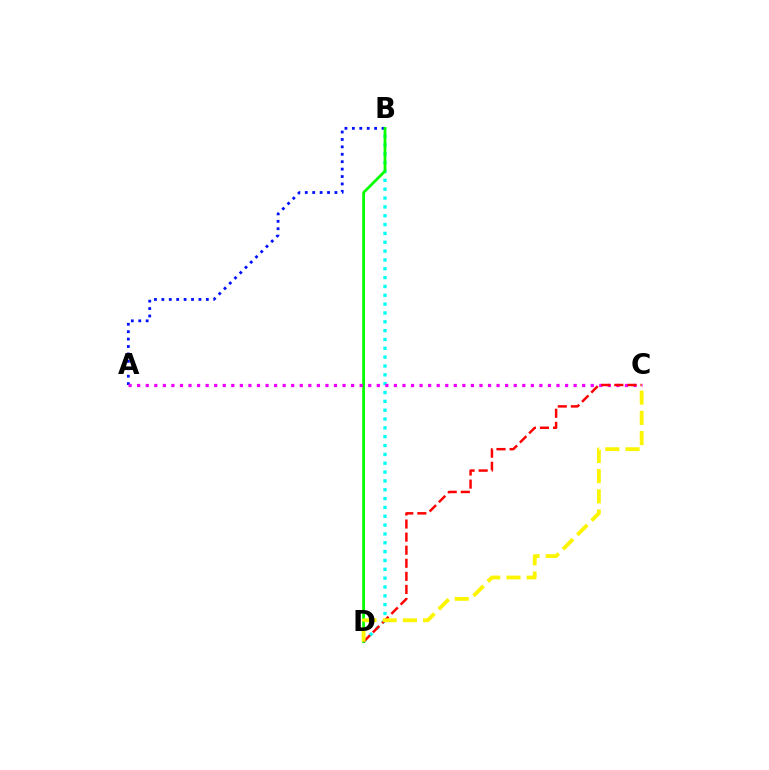{('B', 'D'): [{'color': '#00fff6', 'line_style': 'dotted', 'thickness': 2.4}, {'color': '#08ff00', 'line_style': 'solid', 'thickness': 2.02}], ('A', 'B'): [{'color': '#0010ff', 'line_style': 'dotted', 'thickness': 2.02}], ('A', 'C'): [{'color': '#ee00ff', 'line_style': 'dotted', 'thickness': 2.33}], ('C', 'D'): [{'color': '#ff0000', 'line_style': 'dashed', 'thickness': 1.78}, {'color': '#fcf500', 'line_style': 'dashed', 'thickness': 2.75}]}